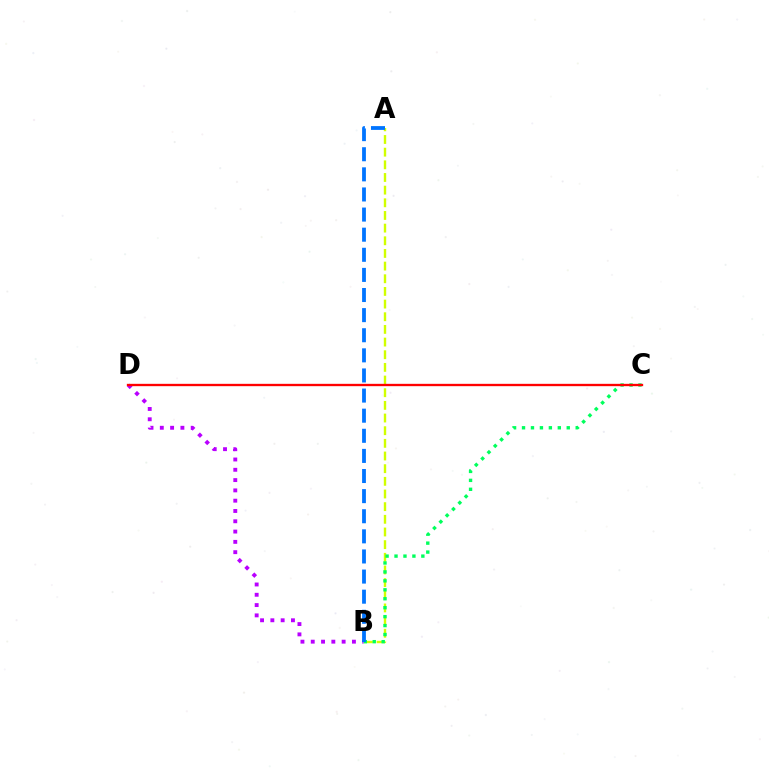{('B', 'D'): [{'color': '#b900ff', 'line_style': 'dotted', 'thickness': 2.8}], ('A', 'B'): [{'color': '#d1ff00', 'line_style': 'dashed', 'thickness': 1.72}, {'color': '#0074ff', 'line_style': 'dashed', 'thickness': 2.73}], ('B', 'C'): [{'color': '#00ff5c', 'line_style': 'dotted', 'thickness': 2.43}], ('C', 'D'): [{'color': '#ff0000', 'line_style': 'solid', 'thickness': 1.68}]}